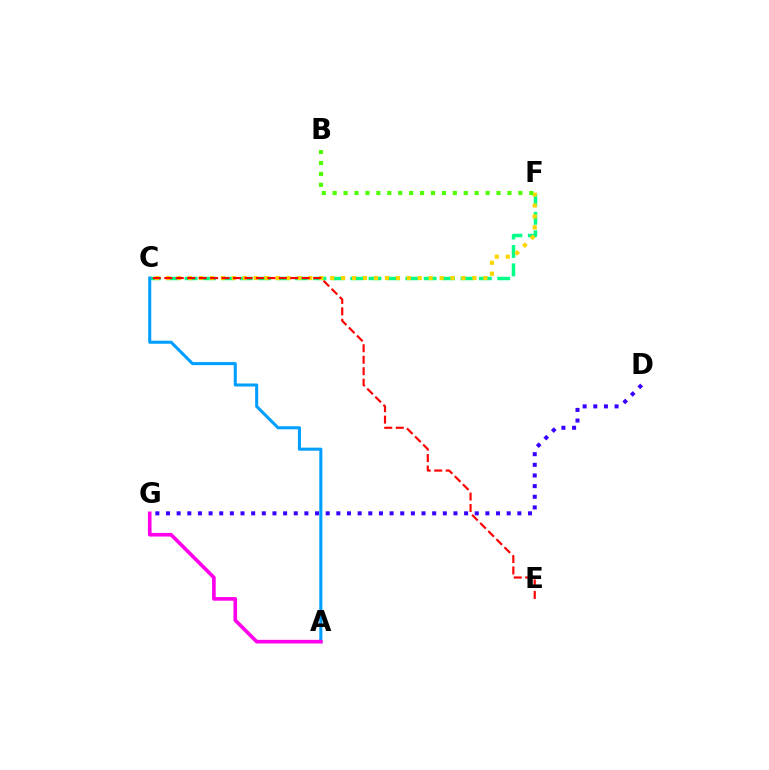{('C', 'F'): [{'color': '#00ff86', 'line_style': 'dashed', 'thickness': 2.5}, {'color': '#ffd500', 'line_style': 'dotted', 'thickness': 2.97}], ('D', 'G'): [{'color': '#3700ff', 'line_style': 'dotted', 'thickness': 2.89}], ('B', 'F'): [{'color': '#4fff00', 'line_style': 'dotted', 'thickness': 2.97}], ('A', 'C'): [{'color': '#009eff', 'line_style': 'solid', 'thickness': 2.19}], ('C', 'E'): [{'color': '#ff0000', 'line_style': 'dashed', 'thickness': 1.56}], ('A', 'G'): [{'color': '#ff00ed', 'line_style': 'solid', 'thickness': 2.61}]}